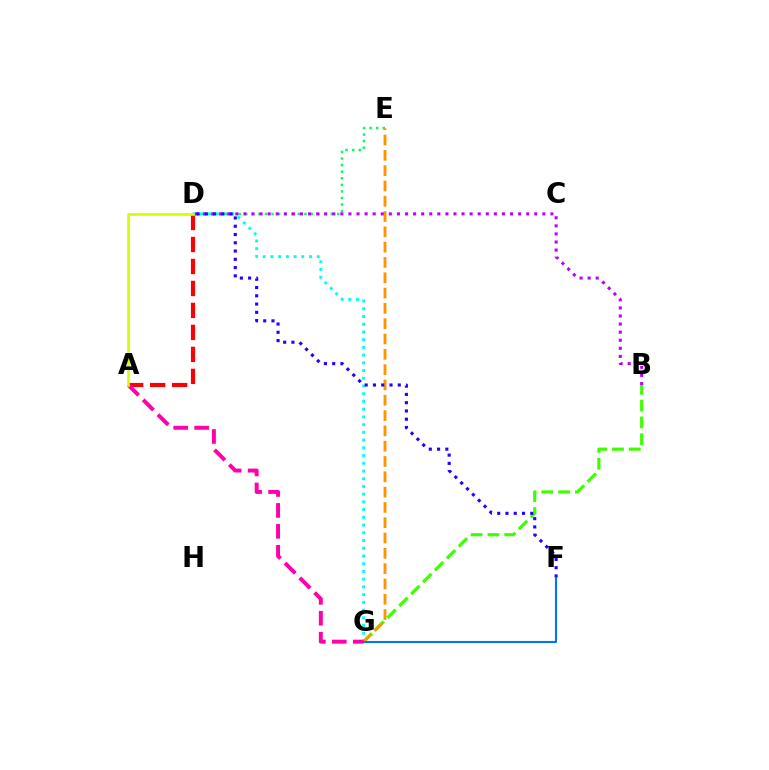{('D', 'E'): [{'color': '#00ff5c', 'line_style': 'dotted', 'thickness': 1.79}], ('B', 'G'): [{'color': '#3dff00', 'line_style': 'dashed', 'thickness': 2.29}], ('D', 'G'): [{'color': '#00fff6', 'line_style': 'dotted', 'thickness': 2.1}], ('E', 'G'): [{'color': '#ff9400', 'line_style': 'dashed', 'thickness': 2.08}], ('B', 'D'): [{'color': '#b900ff', 'line_style': 'dotted', 'thickness': 2.19}], ('D', 'F'): [{'color': '#2500ff', 'line_style': 'dotted', 'thickness': 2.25}], ('F', 'G'): [{'color': '#0074ff', 'line_style': 'solid', 'thickness': 1.5}], ('A', 'D'): [{'color': '#ff0000', 'line_style': 'dashed', 'thickness': 2.99}, {'color': '#d1ff00', 'line_style': 'solid', 'thickness': 1.91}], ('A', 'G'): [{'color': '#ff00ac', 'line_style': 'dashed', 'thickness': 2.84}]}